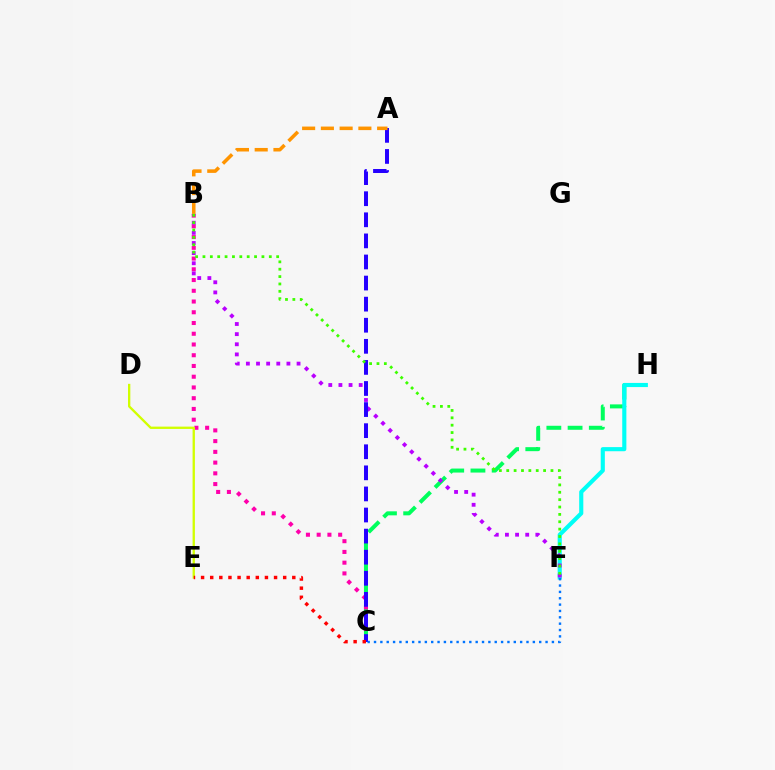{('C', 'H'): [{'color': '#00ff5c', 'line_style': 'dashed', 'thickness': 2.88}], ('B', 'C'): [{'color': '#ff00ac', 'line_style': 'dotted', 'thickness': 2.92}], ('F', 'H'): [{'color': '#00fff6', 'line_style': 'solid', 'thickness': 2.97}], ('B', 'F'): [{'color': '#b900ff', 'line_style': 'dotted', 'thickness': 2.75}, {'color': '#3dff00', 'line_style': 'dotted', 'thickness': 2.0}], ('A', 'C'): [{'color': '#2500ff', 'line_style': 'dashed', 'thickness': 2.86}], ('A', 'B'): [{'color': '#ff9400', 'line_style': 'dashed', 'thickness': 2.55}], ('D', 'E'): [{'color': '#d1ff00', 'line_style': 'solid', 'thickness': 1.67}], ('C', 'F'): [{'color': '#0074ff', 'line_style': 'dotted', 'thickness': 1.73}], ('C', 'E'): [{'color': '#ff0000', 'line_style': 'dotted', 'thickness': 2.48}]}